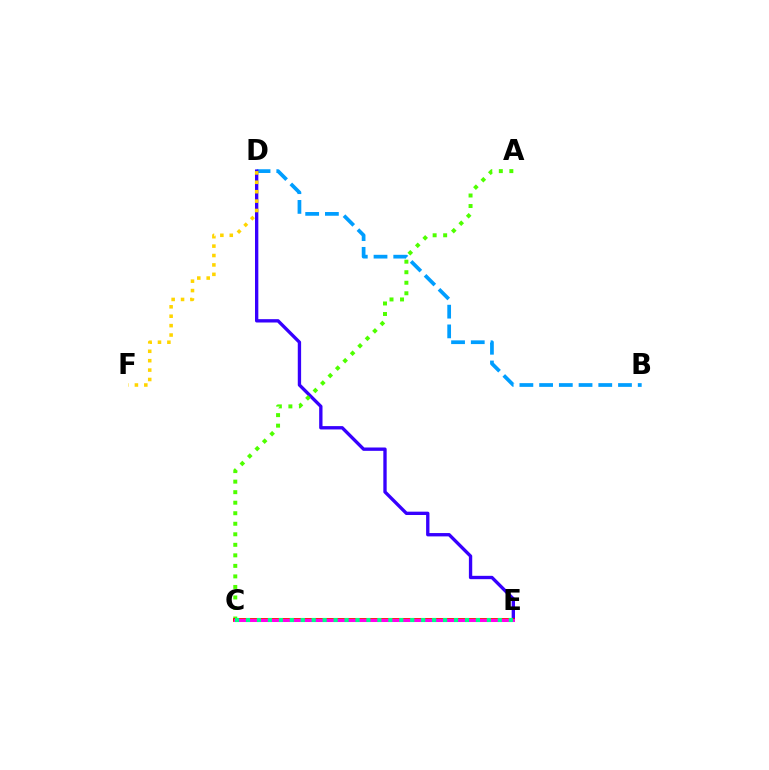{('B', 'D'): [{'color': '#009eff', 'line_style': 'dashed', 'thickness': 2.68}], ('D', 'E'): [{'color': '#3700ff', 'line_style': 'solid', 'thickness': 2.41}], ('A', 'C'): [{'color': '#4fff00', 'line_style': 'dotted', 'thickness': 2.86}], ('C', 'E'): [{'color': '#ff0000', 'line_style': 'solid', 'thickness': 2.69}, {'color': '#ff00ed', 'line_style': 'solid', 'thickness': 2.18}, {'color': '#00ff86', 'line_style': 'dotted', 'thickness': 2.97}], ('D', 'F'): [{'color': '#ffd500', 'line_style': 'dotted', 'thickness': 2.56}]}